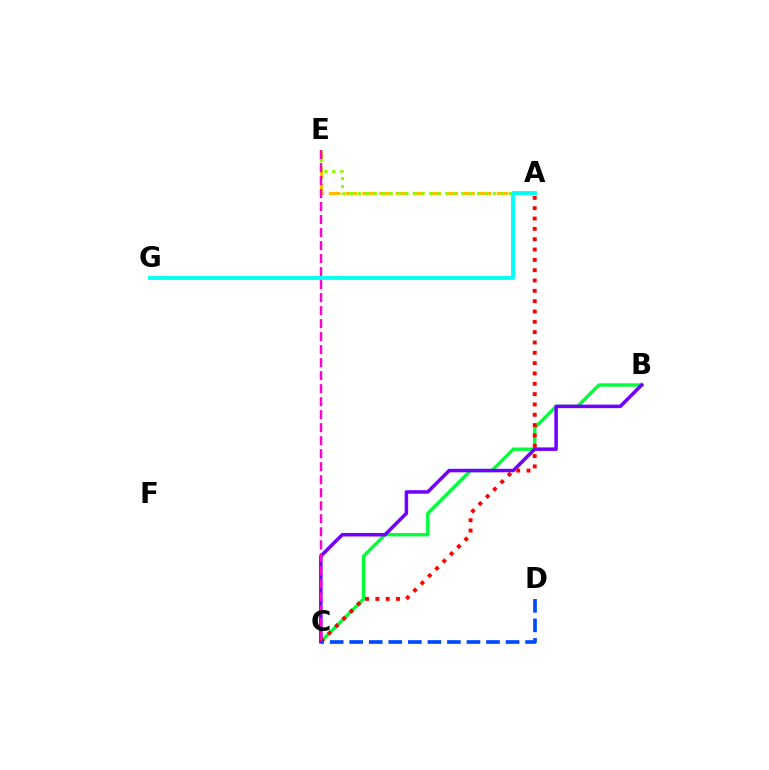{('B', 'C'): [{'color': '#00ff39', 'line_style': 'solid', 'thickness': 2.41}, {'color': '#7200ff', 'line_style': 'solid', 'thickness': 2.54}], ('A', 'E'): [{'color': '#ffbd00', 'line_style': 'dashed', 'thickness': 2.28}, {'color': '#84ff00', 'line_style': 'dotted', 'thickness': 2.16}], ('A', 'C'): [{'color': '#ff0000', 'line_style': 'dotted', 'thickness': 2.81}], ('C', 'E'): [{'color': '#ff00cf', 'line_style': 'dashed', 'thickness': 1.77}], ('C', 'D'): [{'color': '#004bff', 'line_style': 'dashed', 'thickness': 2.65}], ('A', 'G'): [{'color': '#00fff6', 'line_style': 'solid', 'thickness': 2.78}]}